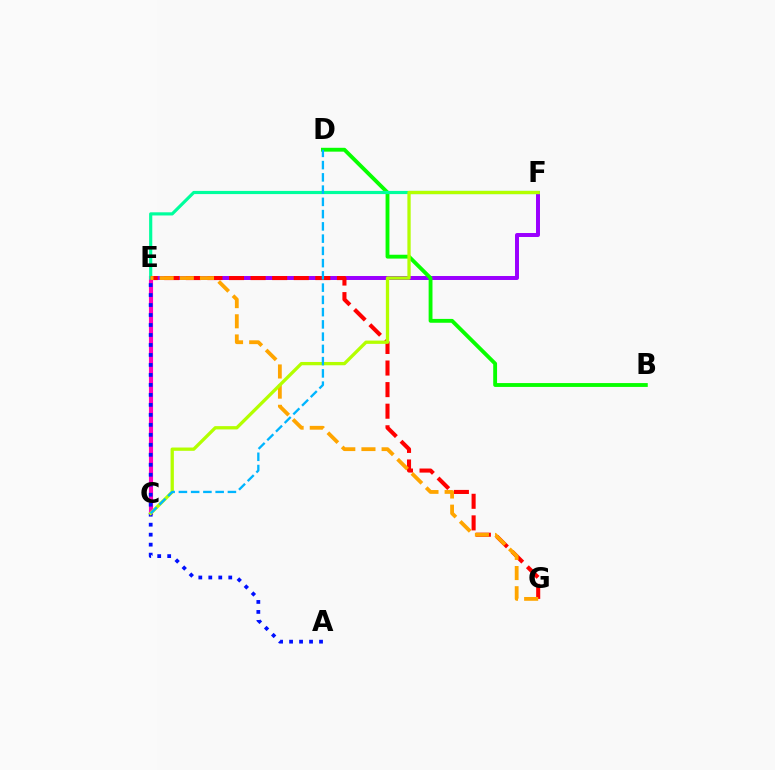{('E', 'F'): [{'color': '#9b00ff', 'line_style': 'solid', 'thickness': 2.86}, {'color': '#00ff9d', 'line_style': 'solid', 'thickness': 2.28}], ('C', 'E'): [{'color': '#ff00bd', 'line_style': 'solid', 'thickness': 2.96}], ('B', 'D'): [{'color': '#08ff00', 'line_style': 'solid', 'thickness': 2.77}], ('A', 'E'): [{'color': '#0010ff', 'line_style': 'dotted', 'thickness': 2.71}], ('E', 'G'): [{'color': '#ff0000', 'line_style': 'dashed', 'thickness': 2.93}, {'color': '#ffa500', 'line_style': 'dashed', 'thickness': 2.74}], ('C', 'F'): [{'color': '#b3ff00', 'line_style': 'solid', 'thickness': 2.37}], ('C', 'D'): [{'color': '#00b5ff', 'line_style': 'dashed', 'thickness': 1.66}]}